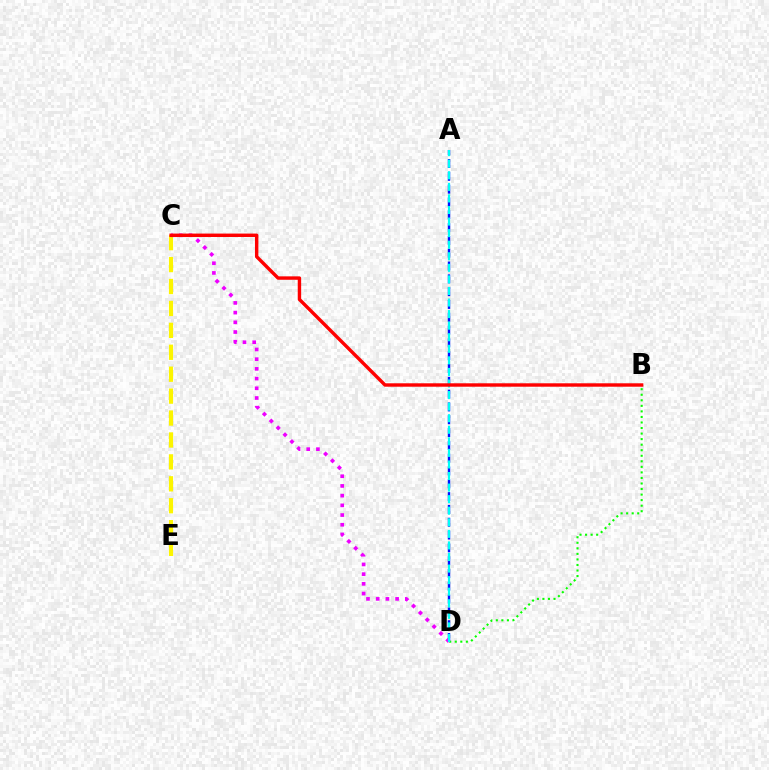{('A', 'D'): [{'color': '#0010ff', 'line_style': 'dashed', 'thickness': 1.74}, {'color': '#00fff6', 'line_style': 'dashed', 'thickness': 1.57}], ('C', 'E'): [{'color': '#fcf500', 'line_style': 'dashed', 'thickness': 2.98}], ('B', 'D'): [{'color': '#08ff00', 'line_style': 'dotted', 'thickness': 1.51}], ('C', 'D'): [{'color': '#ee00ff', 'line_style': 'dotted', 'thickness': 2.64}], ('B', 'C'): [{'color': '#ff0000', 'line_style': 'solid', 'thickness': 2.46}]}